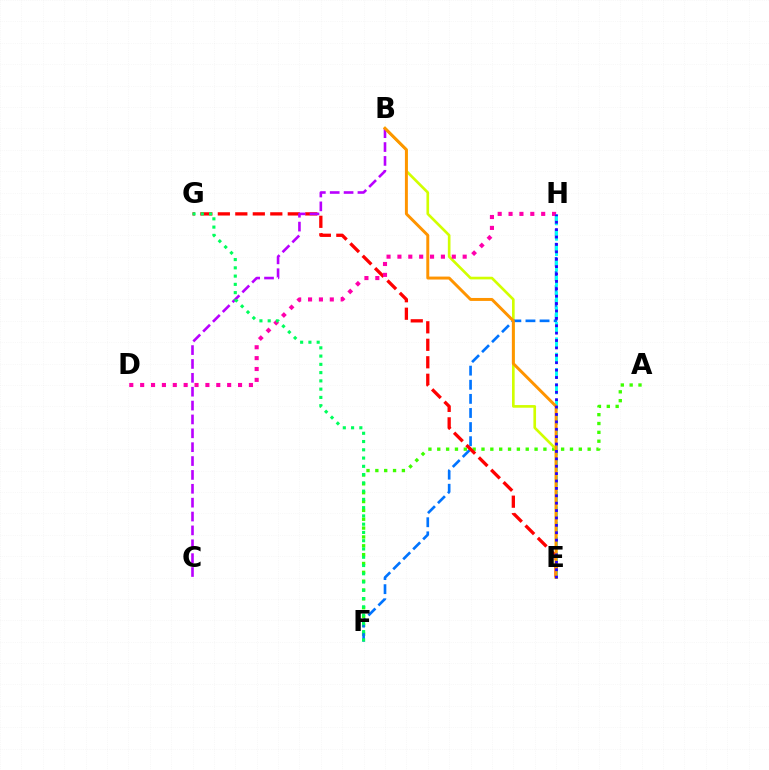{('A', 'F'): [{'color': '#3dff00', 'line_style': 'dotted', 'thickness': 2.4}], ('B', 'E'): [{'color': '#d1ff00', 'line_style': 'solid', 'thickness': 1.91}, {'color': '#ff9400', 'line_style': 'solid', 'thickness': 2.13}], ('F', 'H'): [{'color': '#0074ff', 'line_style': 'dashed', 'thickness': 1.92}], ('E', 'G'): [{'color': '#ff0000', 'line_style': 'dashed', 'thickness': 2.38}], ('D', 'H'): [{'color': '#ff00ac', 'line_style': 'dotted', 'thickness': 2.95}], ('E', 'H'): [{'color': '#00fff6', 'line_style': 'dashed', 'thickness': 2.09}, {'color': '#2500ff', 'line_style': 'dotted', 'thickness': 2.01}], ('B', 'C'): [{'color': '#b900ff', 'line_style': 'dashed', 'thickness': 1.88}], ('F', 'G'): [{'color': '#00ff5c', 'line_style': 'dotted', 'thickness': 2.25}]}